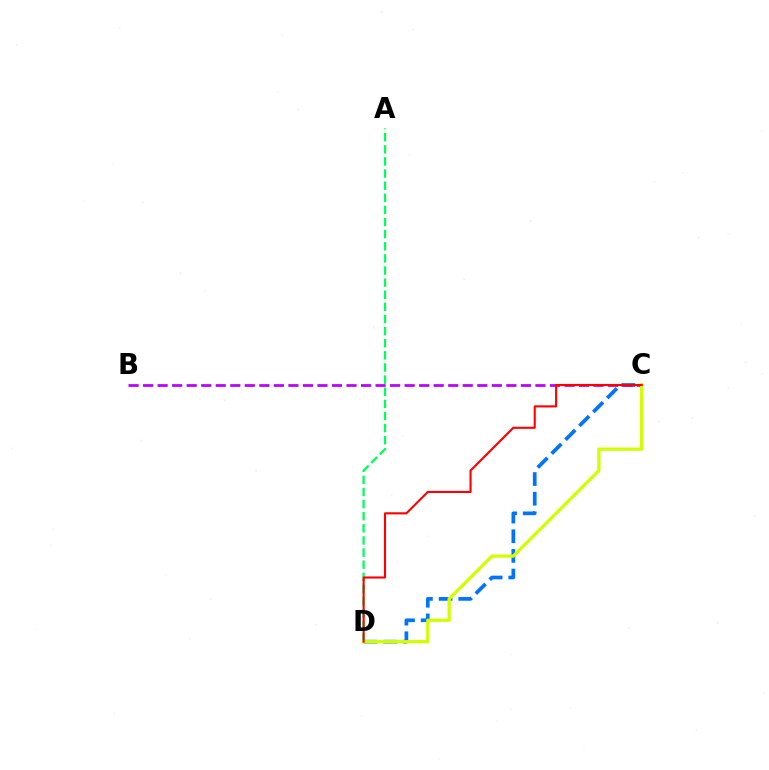{('C', 'D'): [{'color': '#0074ff', 'line_style': 'dashed', 'thickness': 2.67}, {'color': '#d1ff00', 'line_style': 'solid', 'thickness': 2.35}, {'color': '#ff0000', 'line_style': 'solid', 'thickness': 1.52}], ('B', 'C'): [{'color': '#b900ff', 'line_style': 'dashed', 'thickness': 1.97}], ('A', 'D'): [{'color': '#00ff5c', 'line_style': 'dashed', 'thickness': 1.65}]}